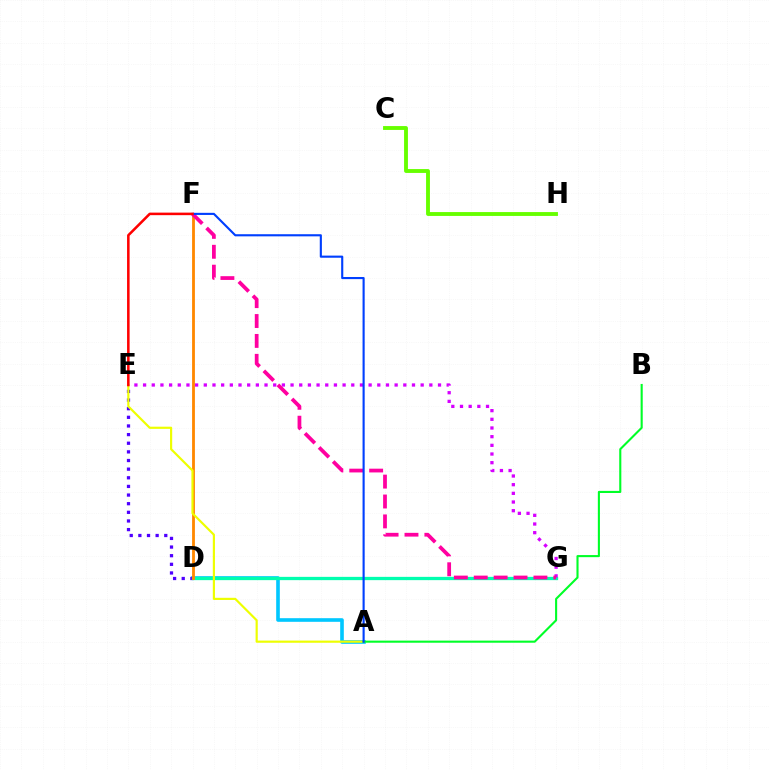{('A', 'D'): [{'color': '#00c7ff', 'line_style': 'solid', 'thickness': 2.61}], ('D', 'E'): [{'color': '#4f00ff', 'line_style': 'dotted', 'thickness': 2.35}], ('D', 'G'): [{'color': '#00ffaf', 'line_style': 'solid', 'thickness': 2.36}], ('D', 'F'): [{'color': '#ff8800', 'line_style': 'solid', 'thickness': 2.03}], ('E', 'G'): [{'color': '#d600ff', 'line_style': 'dotted', 'thickness': 2.36}], ('C', 'H'): [{'color': '#66ff00', 'line_style': 'solid', 'thickness': 2.78}], ('F', 'G'): [{'color': '#ff00a0', 'line_style': 'dashed', 'thickness': 2.7}], ('A', 'E'): [{'color': '#eeff00', 'line_style': 'solid', 'thickness': 1.57}], ('A', 'B'): [{'color': '#00ff27', 'line_style': 'solid', 'thickness': 1.51}], ('A', 'F'): [{'color': '#003fff', 'line_style': 'solid', 'thickness': 1.53}], ('E', 'F'): [{'color': '#ff0000', 'line_style': 'solid', 'thickness': 1.83}]}